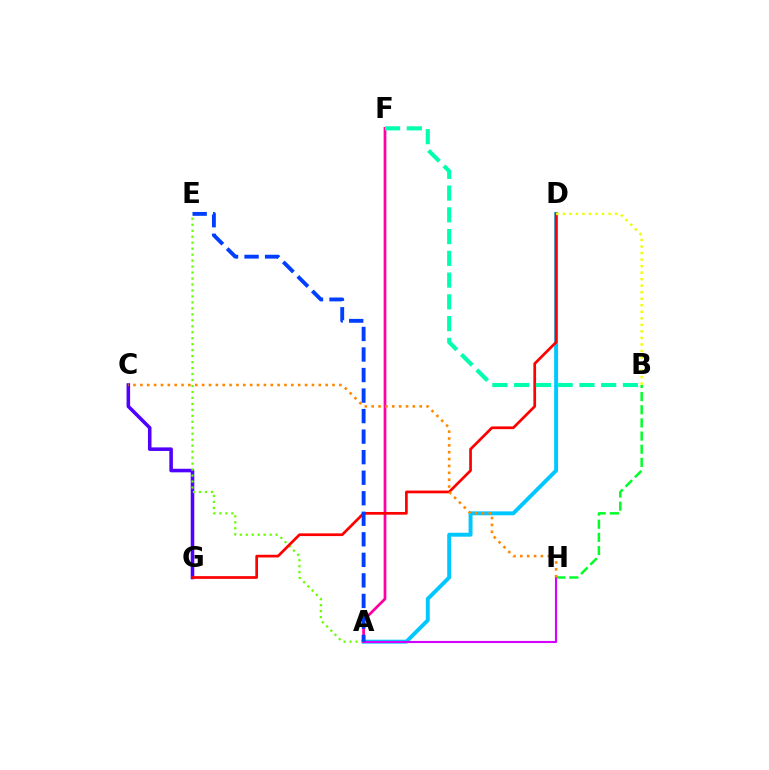{('B', 'H'): [{'color': '#00ff27', 'line_style': 'dashed', 'thickness': 1.79}], ('C', 'G'): [{'color': '#4f00ff', 'line_style': 'solid', 'thickness': 2.55}], ('A', 'E'): [{'color': '#66ff00', 'line_style': 'dotted', 'thickness': 1.62}, {'color': '#003fff', 'line_style': 'dashed', 'thickness': 2.79}], ('A', 'D'): [{'color': '#00c7ff', 'line_style': 'solid', 'thickness': 2.83}], ('A', 'F'): [{'color': '#ff00a0', 'line_style': 'solid', 'thickness': 1.97}], ('D', 'G'): [{'color': '#ff0000', 'line_style': 'solid', 'thickness': 1.95}], ('A', 'H'): [{'color': '#d600ff', 'line_style': 'solid', 'thickness': 1.53}], ('C', 'H'): [{'color': '#ff8800', 'line_style': 'dotted', 'thickness': 1.86}], ('B', 'D'): [{'color': '#eeff00', 'line_style': 'dotted', 'thickness': 1.77}], ('B', 'F'): [{'color': '#00ffaf', 'line_style': 'dashed', 'thickness': 2.96}]}